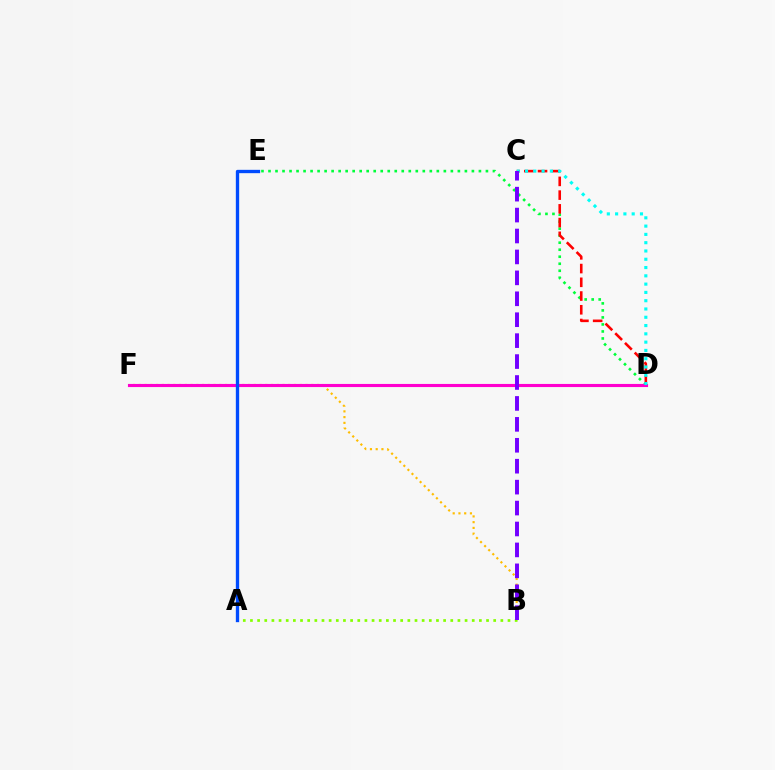{('D', 'E'): [{'color': '#00ff39', 'line_style': 'dotted', 'thickness': 1.91}], ('B', 'F'): [{'color': '#ffbd00', 'line_style': 'dotted', 'thickness': 1.56}], ('D', 'F'): [{'color': '#ff00cf', 'line_style': 'solid', 'thickness': 2.25}], ('A', 'B'): [{'color': '#84ff00', 'line_style': 'dotted', 'thickness': 1.94}], ('C', 'D'): [{'color': '#ff0000', 'line_style': 'dashed', 'thickness': 1.87}, {'color': '#00fff6', 'line_style': 'dotted', 'thickness': 2.25}], ('A', 'E'): [{'color': '#004bff', 'line_style': 'solid', 'thickness': 2.4}], ('B', 'C'): [{'color': '#7200ff', 'line_style': 'dashed', 'thickness': 2.84}]}